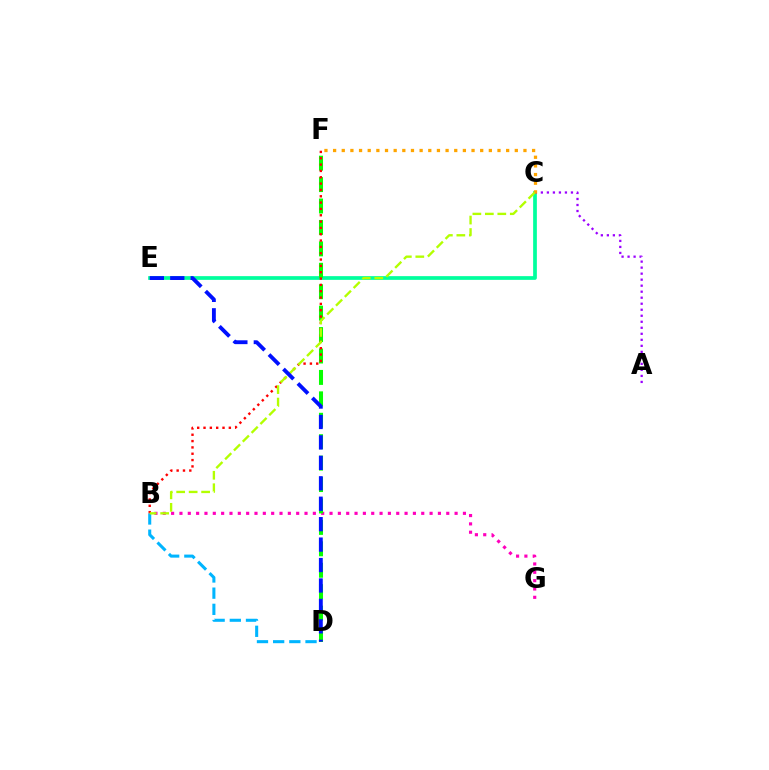{('C', 'E'): [{'color': '#00ff9d', 'line_style': 'solid', 'thickness': 2.68}], ('B', 'D'): [{'color': '#00b5ff', 'line_style': 'dashed', 'thickness': 2.2}], ('B', 'G'): [{'color': '#ff00bd', 'line_style': 'dotted', 'thickness': 2.27}], ('D', 'F'): [{'color': '#08ff00', 'line_style': 'dashed', 'thickness': 2.91}], ('A', 'C'): [{'color': '#9b00ff', 'line_style': 'dotted', 'thickness': 1.63}], ('B', 'F'): [{'color': '#ff0000', 'line_style': 'dotted', 'thickness': 1.72}], ('C', 'F'): [{'color': '#ffa500', 'line_style': 'dotted', 'thickness': 2.35}], ('B', 'C'): [{'color': '#b3ff00', 'line_style': 'dashed', 'thickness': 1.69}], ('D', 'E'): [{'color': '#0010ff', 'line_style': 'dashed', 'thickness': 2.78}]}